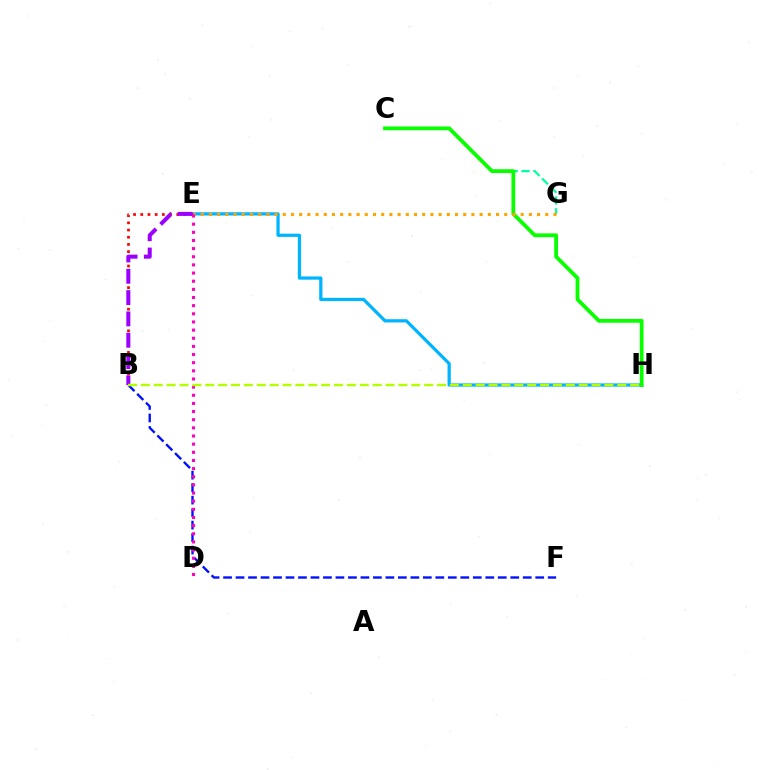{('E', 'H'): [{'color': '#00b5ff', 'line_style': 'solid', 'thickness': 2.33}], ('B', 'E'): [{'color': '#ff0000', 'line_style': 'dotted', 'thickness': 1.96}, {'color': '#9b00ff', 'line_style': 'dashed', 'thickness': 2.9}], ('C', 'G'): [{'color': '#00ff9d', 'line_style': 'dashed', 'thickness': 1.61}], ('C', 'H'): [{'color': '#08ff00', 'line_style': 'solid', 'thickness': 2.73}], ('E', 'G'): [{'color': '#ffa500', 'line_style': 'dotted', 'thickness': 2.23}], ('B', 'F'): [{'color': '#0010ff', 'line_style': 'dashed', 'thickness': 1.7}], ('D', 'E'): [{'color': '#ff00bd', 'line_style': 'dotted', 'thickness': 2.21}], ('B', 'H'): [{'color': '#b3ff00', 'line_style': 'dashed', 'thickness': 1.75}]}